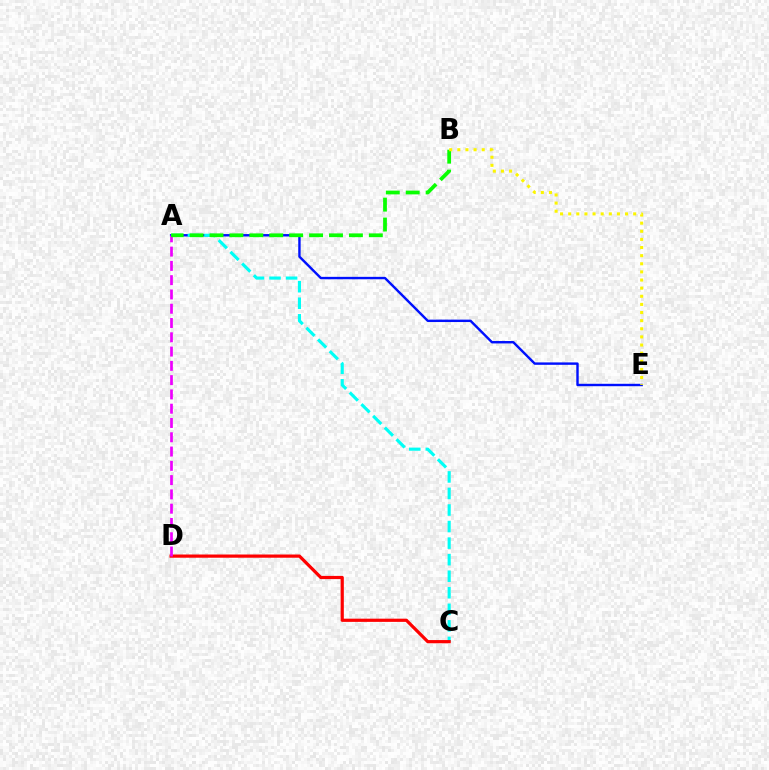{('A', 'E'): [{'color': '#0010ff', 'line_style': 'solid', 'thickness': 1.74}], ('A', 'C'): [{'color': '#00fff6', 'line_style': 'dashed', 'thickness': 2.25}], ('C', 'D'): [{'color': '#ff0000', 'line_style': 'solid', 'thickness': 2.31}], ('A', 'D'): [{'color': '#ee00ff', 'line_style': 'dashed', 'thickness': 1.94}], ('A', 'B'): [{'color': '#08ff00', 'line_style': 'dashed', 'thickness': 2.71}], ('B', 'E'): [{'color': '#fcf500', 'line_style': 'dotted', 'thickness': 2.21}]}